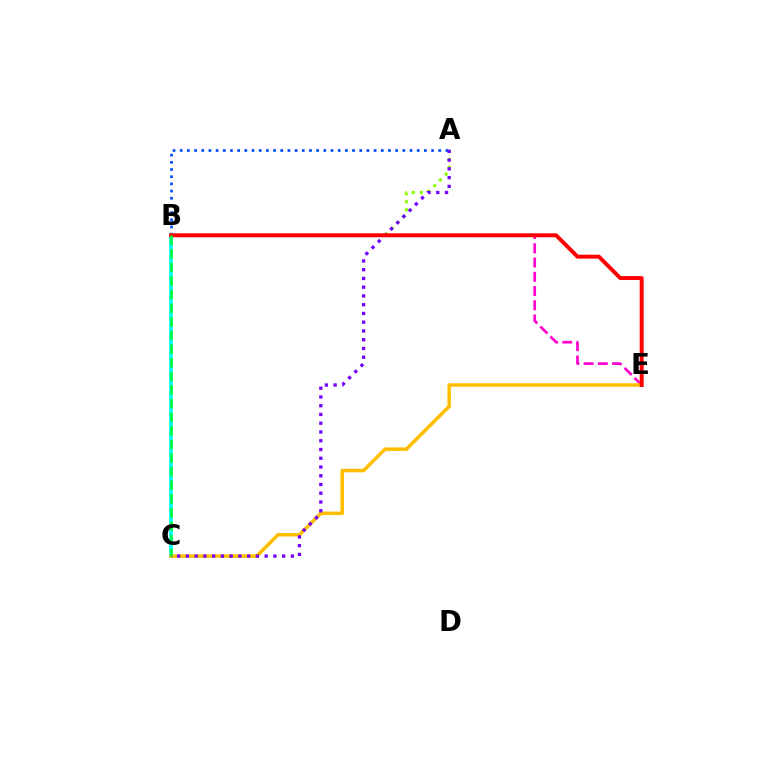{('A', 'B'): [{'color': '#84ff00', 'line_style': 'dotted', 'thickness': 2.19}, {'color': '#004bff', 'line_style': 'dotted', 'thickness': 1.95}], ('B', 'C'): [{'color': '#00fff6', 'line_style': 'solid', 'thickness': 2.65}, {'color': '#00ff39', 'line_style': 'dashed', 'thickness': 1.85}], ('B', 'E'): [{'color': '#ff00cf', 'line_style': 'dashed', 'thickness': 1.93}, {'color': '#ff0000', 'line_style': 'solid', 'thickness': 2.83}], ('C', 'E'): [{'color': '#ffbd00', 'line_style': 'solid', 'thickness': 2.53}], ('A', 'C'): [{'color': '#7200ff', 'line_style': 'dotted', 'thickness': 2.38}]}